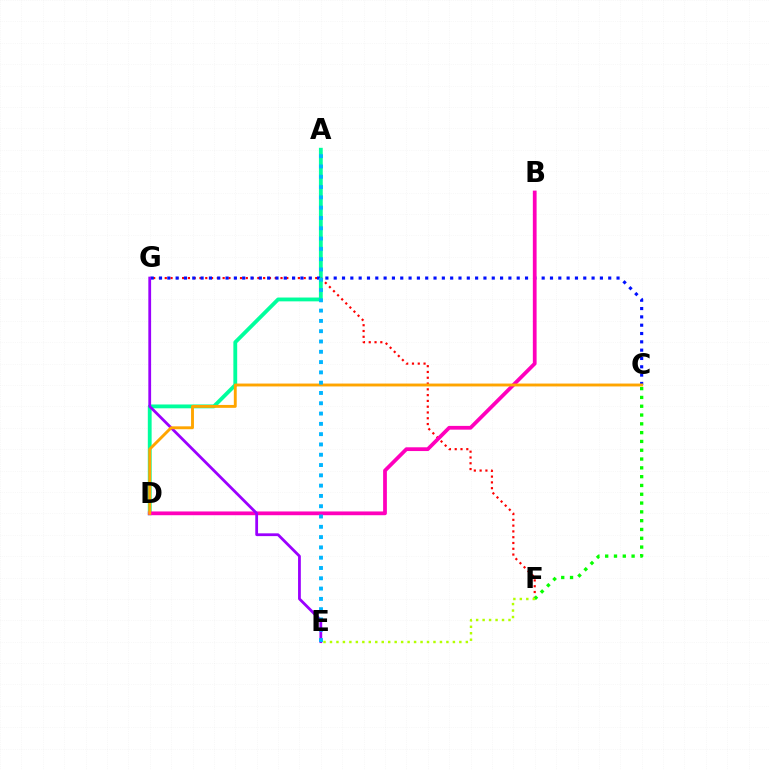{('A', 'D'): [{'color': '#00ff9d', 'line_style': 'solid', 'thickness': 2.75}], ('F', 'G'): [{'color': '#ff0000', 'line_style': 'dotted', 'thickness': 1.57}], ('C', 'F'): [{'color': '#08ff00', 'line_style': 'dotted', 'thickness': 2.39}], ('C', 'G'): [{'color': '#0010ff', 'line_style': 'dotted', 'thickness': 2.26}], ('B', 'D'): [{'color': '#ff00bd', 'line_style': 'solid', 'thickness': 2.71}], ('E', 'G'): [{'color': '#9b00ff', 'line_style': 'solid', 'thickness': 2.0}], ('C', 'D'): [{'color': '#ffa500', 'line_style': 'solid', 'thickness': 2.08}], ('E', 'F'): [{'color': '#b3ff00', 'line_style': 'dotted', 'thickness': 1.76}], ('A', 'E'): [{'color': '#00b5ff', 'line_style': 'dotted', 'thickness': 2.8}]}